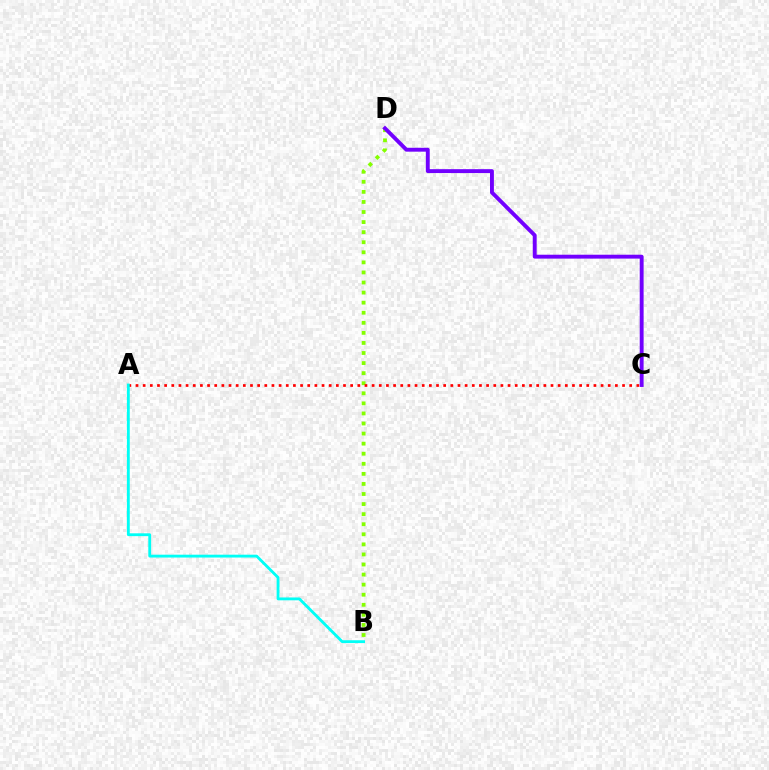{('B', 'D'): [{'color': '#84ff00', 'line_style': 'dotted', 'thickness': 2.74}], ('A', 'C'): [{'color': '#ff0000', 'line_style': 'dotted', 'thickness': 1.94}], ('A', 'B'): [{'color': '#00fff6', 'line_style': 'solid', 'thickness': 2.04}], ('C', 'D'): [{'color': '#7200ff', 'line_style': 'solid', 'thickness': 2.8}]}